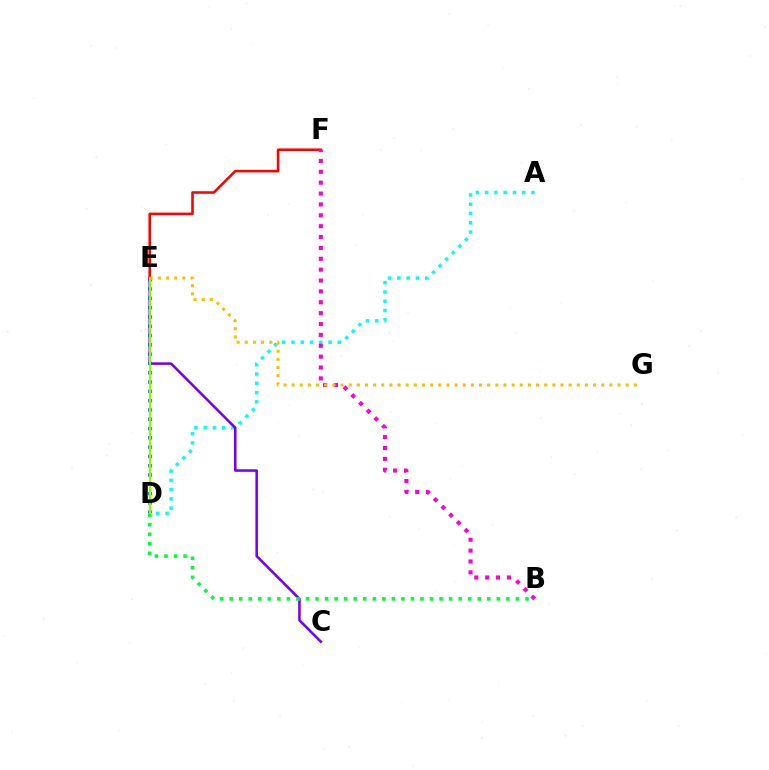{('A', 'D'): [{'color': '#00fff6', 'line_style': 'dotted', 'thickness': 2.52}], ('C', 'E'): [{'color': '#7200ff', 'line_style': 'solid', 'thickness': 1.83}], ('D', 'E'): [{'color': '#004bff', 'line_style': 'dotted', 'thickness': 2.53}, {'color': '#84ff00', 'line_style': 'solid', 'thickness': 1.55}], ('B', 'D'): [{'color': '#00ff39', 'line_style': 'dotted', 'thickness': 2.59}], ('E', 'F'): [{'color': '#ff0000', 'line_style': 'solid', 'thickness': 1.85}], ('B', 'F'): [{'color': '#ff00cf', 'line_style': 'dotted', 'thickness': 2.95}], ('E', 'G'): [{'color': '#ffbd00', 'line_style': 'dotted', 'thickness': 2.21}]}